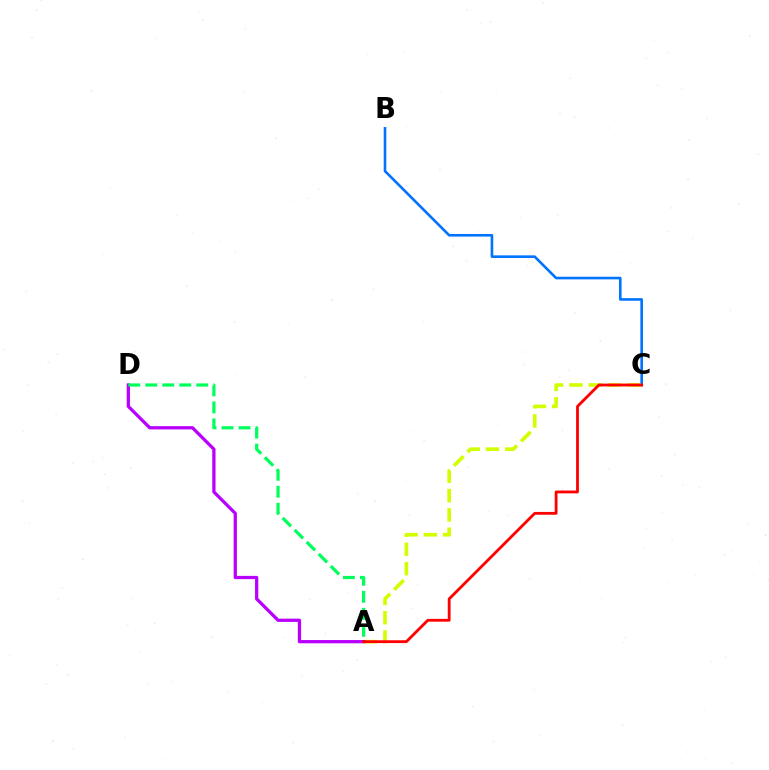{('B', 'C'): [{'color': '#0074ff', 'line_style': 'solid', 'thickness': 1.89}], ('A', 'C'): [{'color': '#d1ff00', 'line_style': 'dashed', 'thickness': 2.62}, {'color': '#ff0000', 'line_style': 'solid', 'thickness': 2.03}], ('A', 'D'): [{'color': '#b900ff', 'line_style': 'solid', 'thickness': 2.35}, {'color': '#00ff5c', 'line_style': 'dashed', 'thickness': 2.31}]}